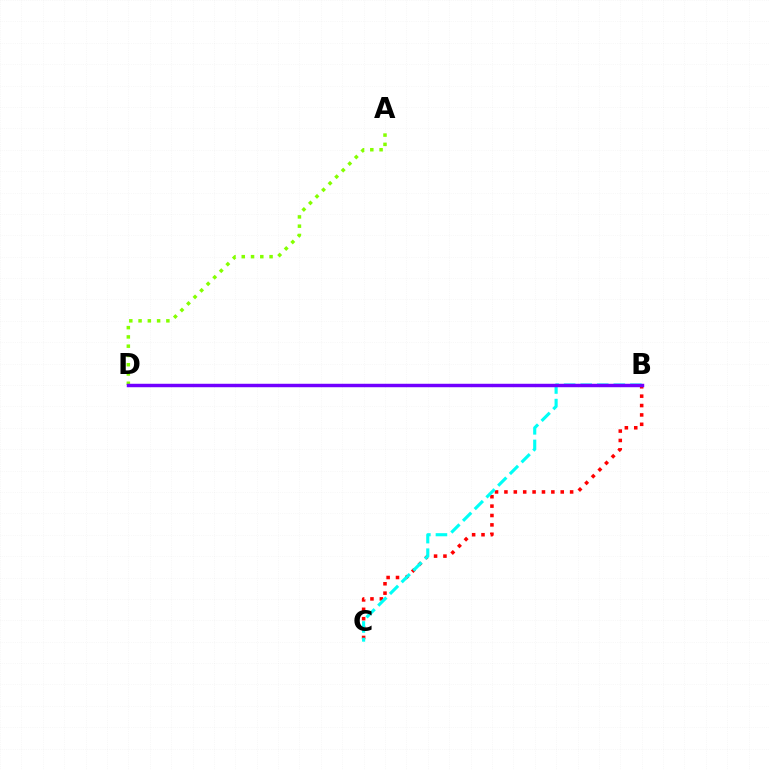{('A', 'D'): [{'color': '#84ff00', 'line_style': 'dotted', 'thickness': 2.52}], ('B', 'C'): [{'color': '#ff0000', 'line_style': 'dotted', 'thickness': 2.55}, {'color': '#00fff6', 'line_style': 'dashed', 'thickness': 2.25}], ('B', 'D'): [{'color': '#7200ff', 'line_style': 'solid', 'thickness': 2.49}]}